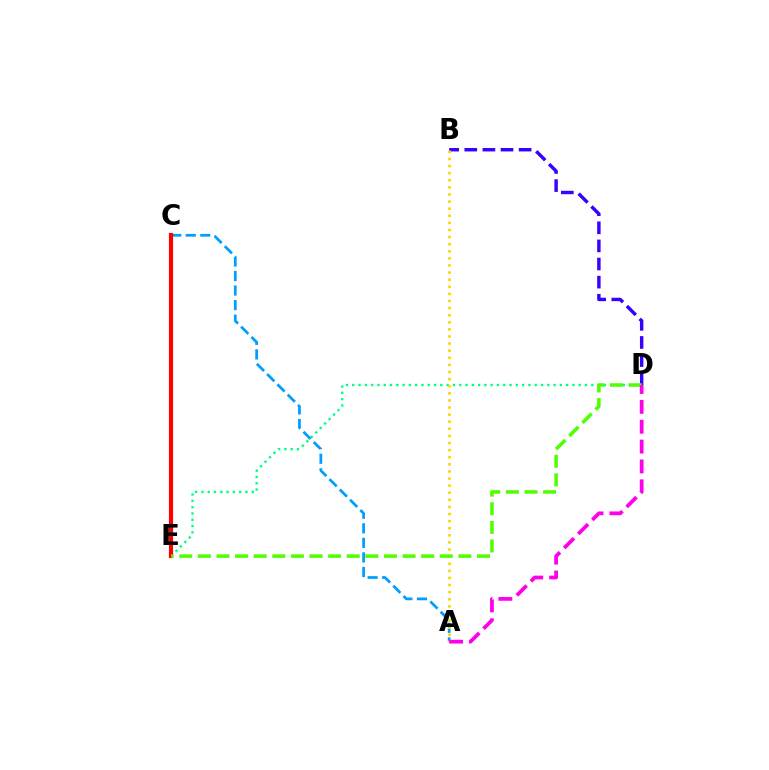{('D', 'E'): [{'color': '#00ff86', 'line_style': 'dotted', 'thickness': 1.71}, {'color': '#4fff00', 'line_style': 'dashed', 'thickness': 2.53}], ('A', 'C'): [{'color': '#009eff', 'line_style': 'dashed', 'thickness': 1.98}], ('B', 'D'): [{'color': '#3700ff', 'line_style': 'dashed', 'thickness': 2.46}], ('A', 'B'): [{'color': '#ffd500', 'line_style': 'dotted', 'thickness': 1.93}], ('C', 'E'): [{'color': '#ff0000', 'line_style': 'solid', 'thickness': 2.99}], ('A', 'D'): [{'color': '#ff00ed', 'line_style': 'dashed', 'thickness': 2.7}]}